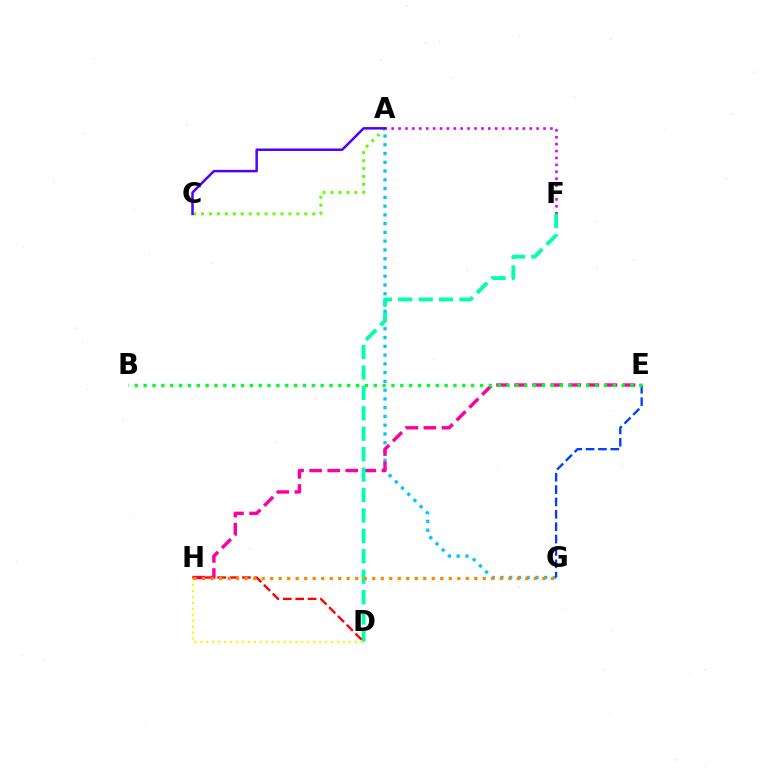{('A', 'G'): [{'color': '#00c7ff', 'line_style': 'dotted', 'thickness': 2.38}], ('E', 'G'): [{'color': '#003fff', 'line_style': 'dashed', 'thickness': 1.68}], ('A', 'F'): [{'color': '#d600ff', 'line_style': 'dotted', 'thickness': 1.88}], ('E', 'H'): [{'color': '#ff00a0', 'line_style': 'dashed', 'thickness': 2.45}], ('D', 'F'): [{'color': '#00ffaf', 'line_style': 'dashed', 'thickness': 2.77}], ('D', 'H'): [{'color': '#eeff00', 'line_style': 'dotted', 'thickness': 1.61}, {'color': '#ff0000', 'line_style': 'dashed', 'thickness': 1.69}], ('A', 'C'): [{'color': '#66ff00', 'line_style': 'dotted', 'thickness': 2.16}, {'color': '#4f00ff', 'line_style': 'solid', 'thickness': 1.8}], ('G', 'H'): [{'color': '#ff8800', 'line_style': 'dotted', 'thickness': 2.31}], ('B', 'E'): [{'color': '#00ff27', 'line_style': 'dotted', 'thickness': 2.4}]}